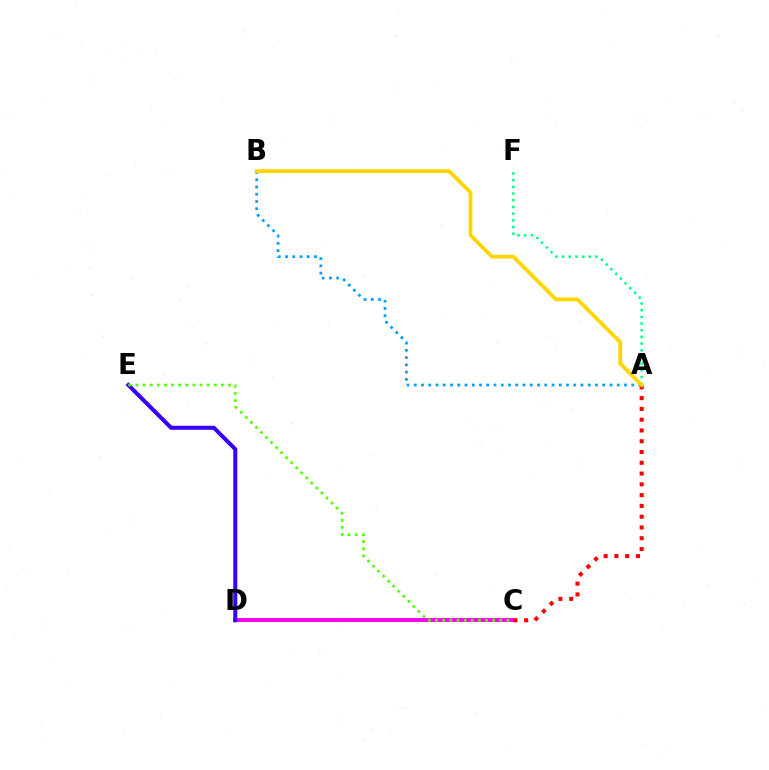{('C', 'D'): [{'color': '#ff00ed', 'line_style': 'solid', 'thickness': 2.82}], ('A', 'C'): [{'color': '#ff0000', 'line_style': 'dotted', 'thickness': 2.93}], ('A', 'F'): [{'color': '#00ff86', 'line_style': 'dotted', 'thickness': 1.82}], ('A', 'B'): [{'color': '#009eff', 'line_style': 'dotted', 'thickness': 1.97}, {'color': '#ffd500', 'line_style': 'solid', 'thickness': 2.72}], ('D', 'E'): [{'color': '#3700ff', 'line_style': 'solid', 'thickness': 2.89}], ('C', 'E'): [{'color': '#4fff00', 'line_style': 'dotted', 'thickness': 1.94}]}